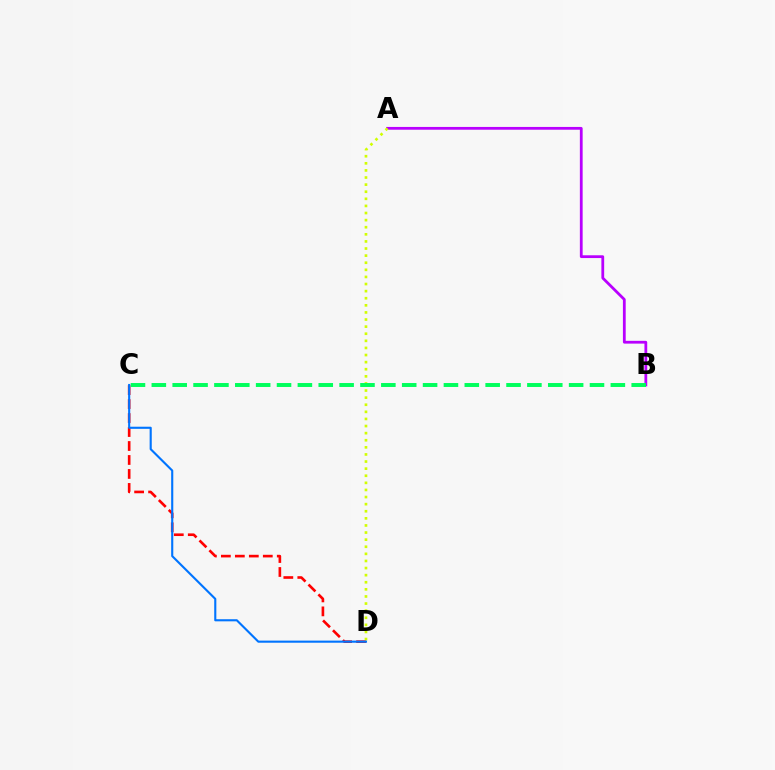{('A', 'B'): [{'color': '#b900ff', 'line_style': 'solid', 'thickness': 2.0}], ('C', 'D'): [{'color': '#ff0000', 'line_style': 'dashed', 'thickness': 1.9}, {'color': '#0074ff', 'line_style': 'solid', 'thickness': 1.53}], ('A', 'D'): [{'color': '#d1ff00', 'line_style': 'dotted', 'thickness': 1.93}], ('B', 'C'): [{'color': '#00ff5c', 'line_style': 'dashed', 'thickness': 2.83}]}